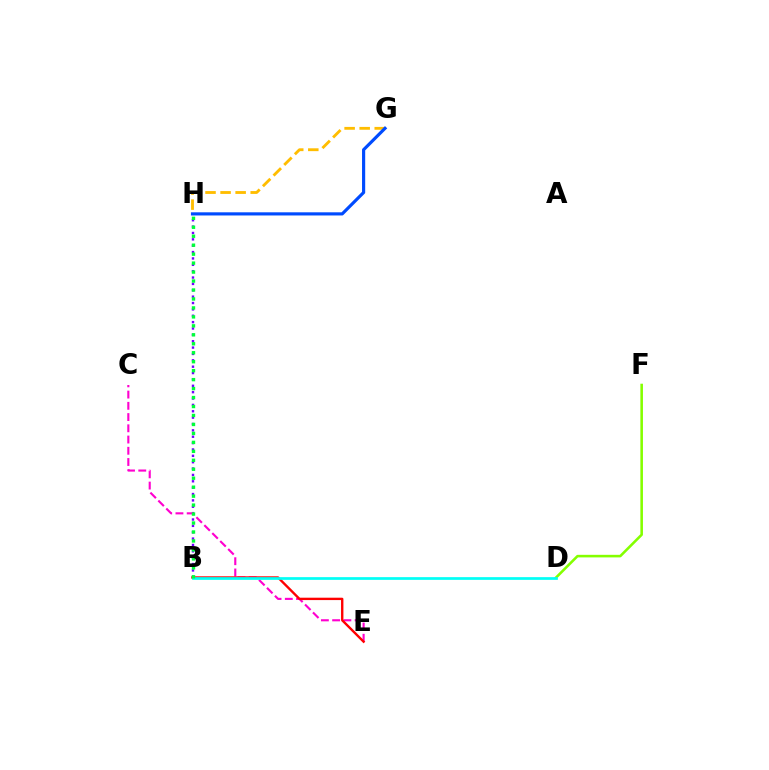{('G', 'H'): [{'color': '#ffbd00', 'line_style': 'dashed', 'thickness': 2.05}, {'color': '#004bff', 'line_style': 'solid', 'thickness': 2.28}], ('B', 'H'): [{'color': '#7200ff', 'line_style': 'dotted', 'thickness': 1.73}, {'color': '#00ff39', 'line_style': 'dotted', 'thickness': 2.44}], ('C', 'E'): [{'color': '#ff00cf', 'line_style': 'dashed', 'thickness': 1.53}], ('D', 'F'): [{'color': '#84ff00', 'line_style': 'solid', 'thickness': 1.85}], ('B', 'E'): [{'color': '#ff0000', 'line_style': 'solid', 'thickness': 1.71}], ('B', 'D'): [{'color': '#00fff6', 'line_style': 'solid', 'thickness': 1.95}]}